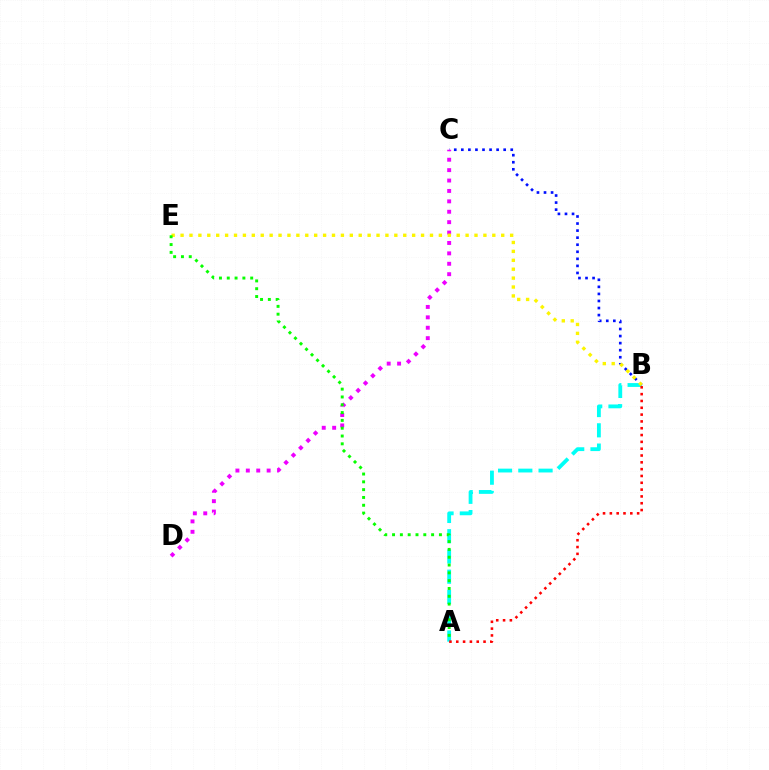{('A', 'B'): [{'color': '#00fff6', 'line_style': 'dashed', 'thickness': 2.75}, {'color': '#ff0000', 'line_style': 'dotted', 'thickness': 1.85}], ('B', 'C'): [{'color': '#0010ff', 'line_style': 'dotted', 'thickness': 1.92}], ('C', 'D'): [{'color': '#ee00ff', 'line_style': 'dotted', 'thickness': 2.83}], ('B', 'E'): [{'color': '#fcf500', 'line_style': 'dotted', 'thickness': 2.42}], ('A', 'E'): [{'color': '#08ff00', 'line_style': 'dotted', 'thickness': 2.12}]}